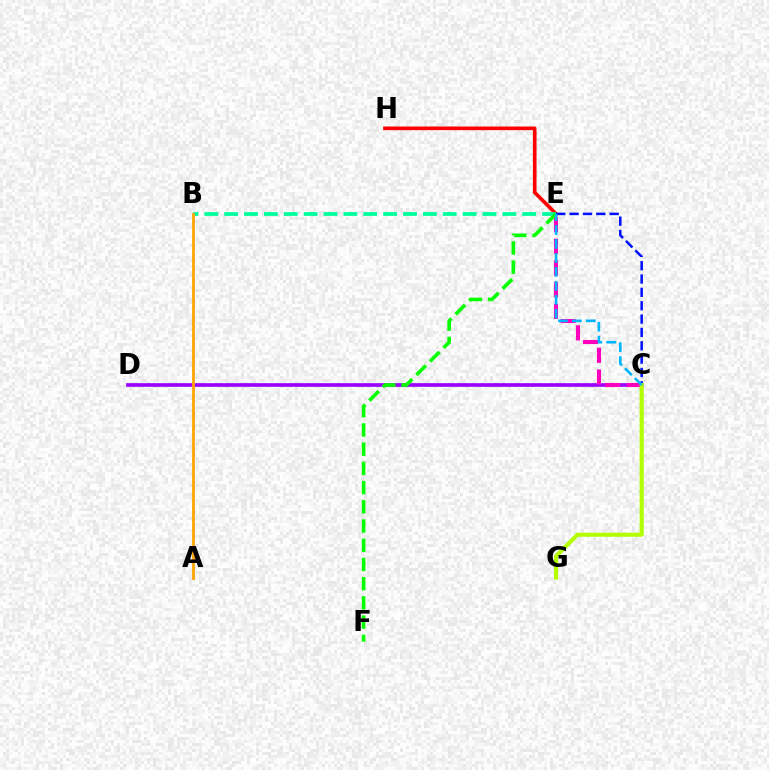{('E', 'H'): [{'color': '#ff0000', 'line_style': 'solid', 'thickness': 2.62}], ('C', 'D'): [{'color': '#9b00ff', 'line_style': 'solid', 'thickness': 2.64}], ('B', 'E'): [{'color': '#00ff9d', 'line_style': 'dashed', 'thickness': 2.7}], ('A', 'B'): [{'color': '#ffa500', 'line_style': 'solid', 'thickness': 2.0}], ('C', 'E'): [{'color': '#ff00bd', 'line_style': 'dashed', 'thickness': 2.95}, {'color': '#0010ff', 'line_style': 'dashed', 'thickness': 1.81}, {'color': '#00b5ff', 'line_style': 'dashed', 'thickness': 1.89}], ('E', 'F'): [{'color': '#08ff00', 'line_style': 'dashed', 'thickness': 2.61}], ('C', 'G'): [{'color': '#b3ff00', 'line_style': 'solid', 'thickness': 2.96}]}